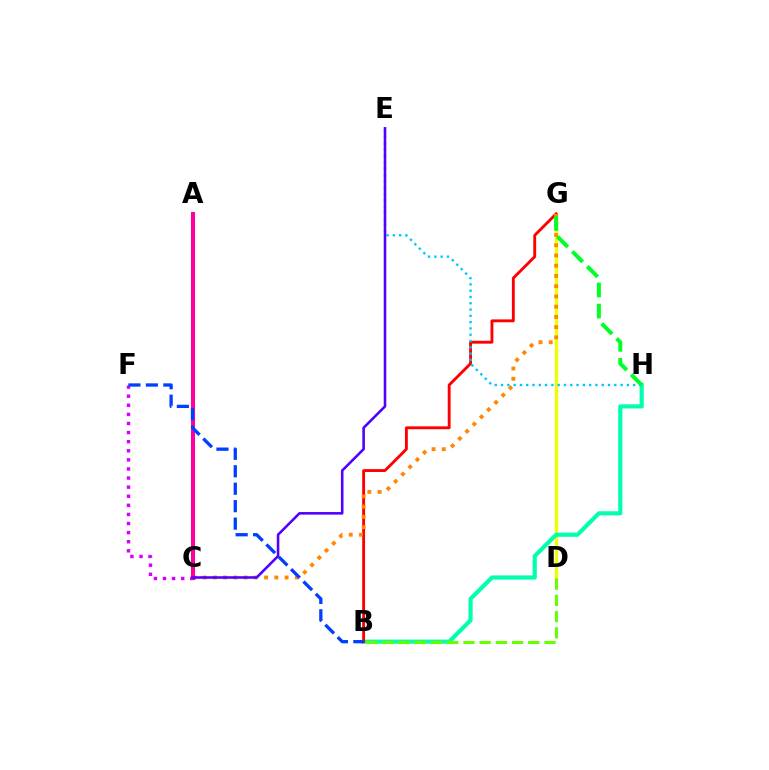{('D', 'G'): [{'color': '#eeff00', 'line_style': 'solid', 'thickness': 2.38}], ('C', 'F'): [{'color': '#d600ff', 'line_style': 'dotted', 'thickness': 2.47}], ('B', 'H'): [{'color': '#00ffaf', 'line_style': 'solid', 'thickness': 2.99}], ('B', 'G'): [{'color': '#ff0000', 'line_style': 'solid', 'thickness': 2.06}], ('C', 'G'): [{'color': '#ff8800', 'line_style': 'dotted', 'thickness': 2.78}], ('E', 'H'): [{'color': '#00c7ff', 'line_style': 'dotted', 'thickness': 1.71}], ('A', 'C'): [{'color': '#ff00a0', 'line_style': 'solid', 'thickness': 2.91}], ('B', 'F'): [{'color': '#003fff', 'line_style': 'dashed', 'thickness': 2.37}], ('B', 'D'): [{'color': '#66ff00', 'line_style': 'dashed', 'thickness': 2.2}], ('G', 'H'): [{'color': '#00ff27', 'line_style': 'dashed', 'thickness': 2.86}], ('C', 'E'): [{'color': '#4f00ff', 'line_style': 'solid', 'thickness': 1.85}]}